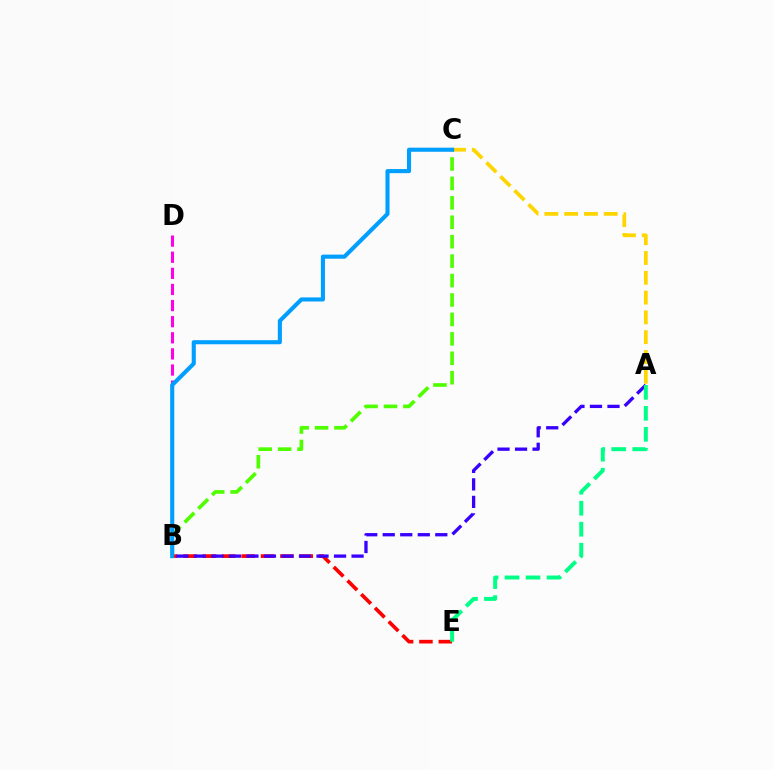{('B', 'E'): [{'color': '#ff0000', 'line_style': 'dashed', 'thickness': 2.63}], ('B', 'D'): [{'color': '#ff00ed', 'line_style': 'dashed', 'thickness': 2.19}], ('A', 'C'): [{'color': '#ffd500', 'line_style': 'dashed', 'thickness': 2.69}], ('B', 'C'): [{'color': '#4fff00', 'line_style': 'dashed', 'thickness': 2.64}, {'color': '#009eff', 'line_style': 'solid', 'thickness': 2.95}], ('A', 'B'): [{'color': '#3700ff', 'line_style': 'dashed', 'thickness': 2.38}], ('A', 'E'): [{'color': '#00ff86', 'line_style': 'dashed', 'thickness': 2.85}]}